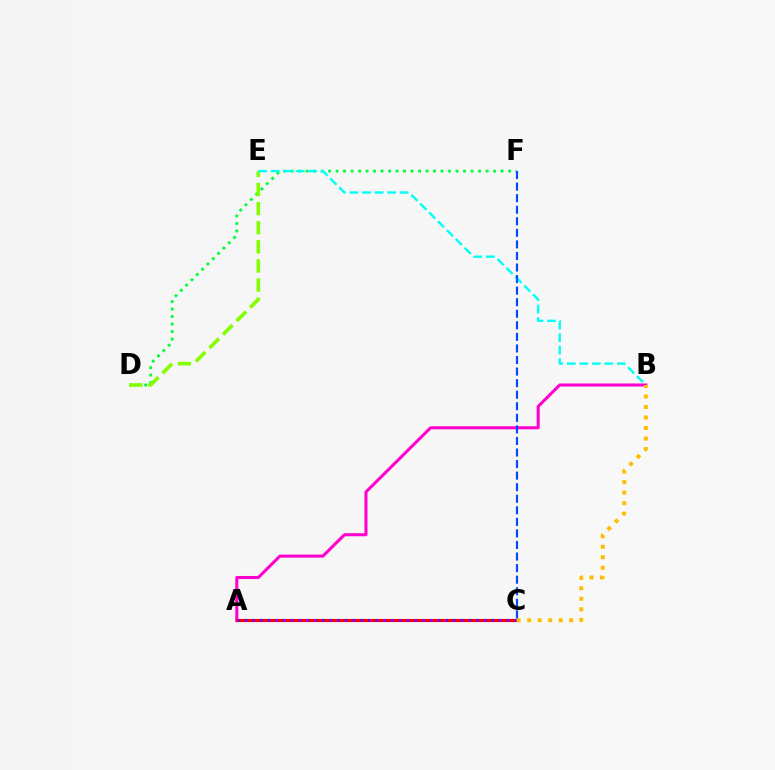{('D', 'F'): [{'color': '#00ff39', 'line_style': 'dotted', 'thickness': 2.04}], ('A', 'B'): [{'color': '#ff00cf', 'line_style': 'solid', 'thickness': 2.2}], ('A', 'C'): [{'color': '#ff0000', 'line_style': 'solid', 'thickness': 2.28}, {'color': '#7200ff', 'line_style': 'dotted', 'thickness': 2.1}], ('D', 'E'): [{'color': '#84ff00', 'line_style': 'dashed', 'thickness': 2.6}], ('B', 'C'): [{'color': '#ffbd00', 'line_style': 'dotted', 'thickness': 2.86}], ('B', 'E'): [{'color': '#00fff6', 'line_style': 'dashed', 'thickness': 1.7}], ('C', 'F'): [{'color': '#004bff', 'line_style': 'dashed', 'thickness': 1.57}]}